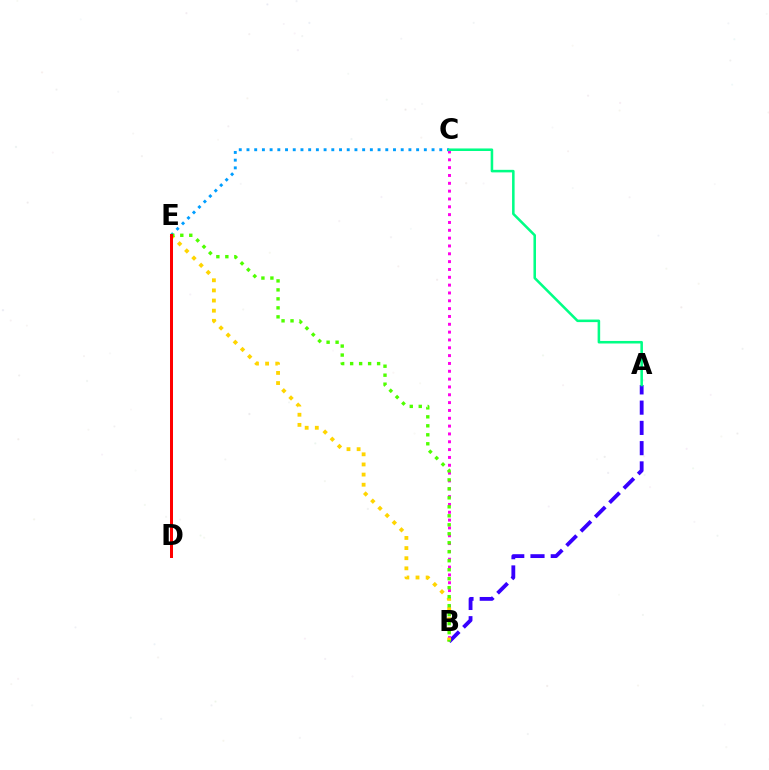{('A', 'B'): [{'color': '#3700ff', 'line_style': 'dashed', 'thickness': 2.75}], ('B', 'C'): [{'color': '#ff00ed', 'line_style': 'dotted', 'thickness': 2.13}], ('C', 'E'): [{'color': '#009eff', 'line_style': 'dotted', 'thickness': 2.1}], ('A', 'C'): [{'color': '#00ff86', 'line_style': 'solid', 'thickness': 1.83}], ('B', 'E'): [{'color': '#ffd500', 'line_style': 'dotted', 'thickness': 2.75}, {'color': '#4fff00', 'line_style': 'dotted', 'thickness': 2.44}], ('D', 'E'): [{'color': '#ff0000', 'line_style': 'solid', 'thickness': 2.17}]}